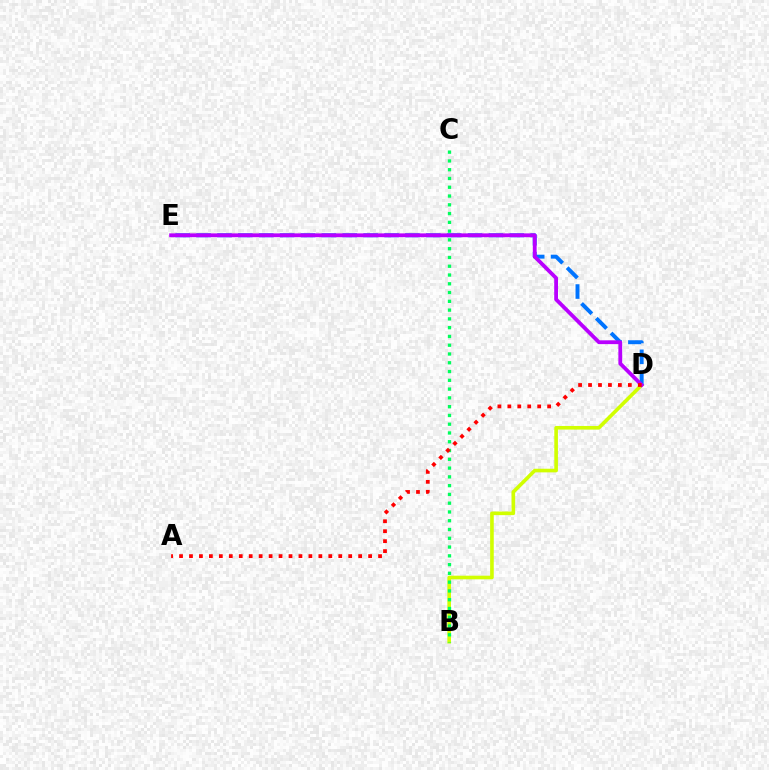{('B', 'D'): [{'color': '#d1ff00', 'line_style': 'solid', 'thickness': 2.61}], ('D', 'E'): [{'color': '#0074ff', 'line_style': 'dashed', 'thickness': 2.84}, {'color': '#b900ff', 'line_style': 'solid', 'thickness': 2.74}], ('B', 'C'): [{'color': '#00ff5c', 'line_style': 'dotted', 'thickness': 2.38}], ('A', 'D'): [{'color': '#ff0000', 'line_style': 'dotted', 'thickness': 2.7}]}